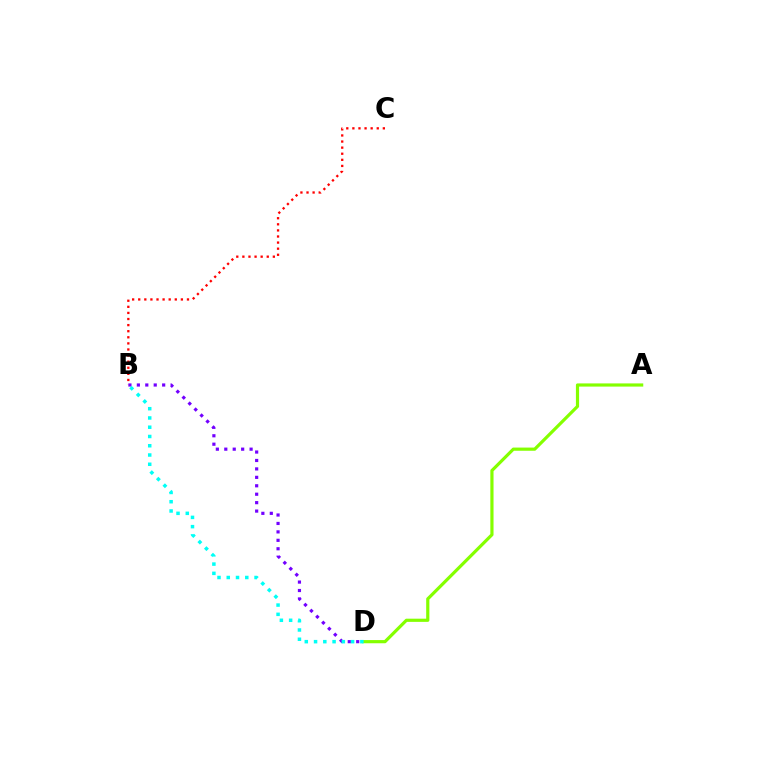{('B', 'D'): [{'color': '#7200ff', 'line_style': 'dotted', 'thickness': 2.29}, {'color': '#00fff6', 'line_style': 'dotted', 'thickness': 2.52}], ('A', 'D'): [{'color': '#84ff00', 'line_style': 'solid', 'thickness': 2.29}], ('B', 'C'): [{'color': '#ff0000', 'line_style': 'dotted', 'thickness': 1.66}]}